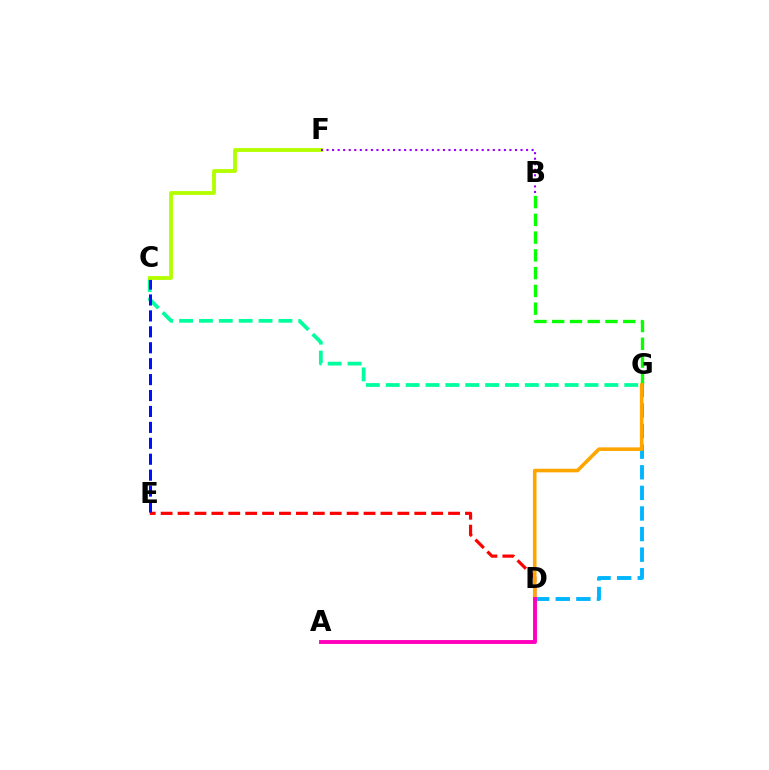{('D', 'G'): [{'color': '#00b5ff', 'line_style': 'dashed', 'thickness': 2.8}, {'color': '#ffa500', 'line_style': 'solid', 'thickness': 2.58}], ('C', 'G'): [{'color': '#00ff9d', 'line_style': 'dashed', 'thickness': 2.7}], ('B', 'G'): [{'color': '#08ff00', 'line_style': 'dashed', 'thickness': 2.41}], ('D', 'E'): [{'color': '#ff0000', 'line_style': 'dashed', 'thickness': 2.3}], ('C', 'E'): [{'color': '#0010ff', 'line_style': 'dashed', 'thickness': 2.16}], ('C', 'F'): [{'color': '#b3ff00', 'line_style': 'solid', 'thickness': 2.77}], ('A', 'D'): [{'color': '#ff00bd', 'line_style': 'solid', 'thickness': 2.81}], ('B', 'F'): [{'color': '#9b00ff', 'line_style': 'dotted', 'thickness': 1.51}]}